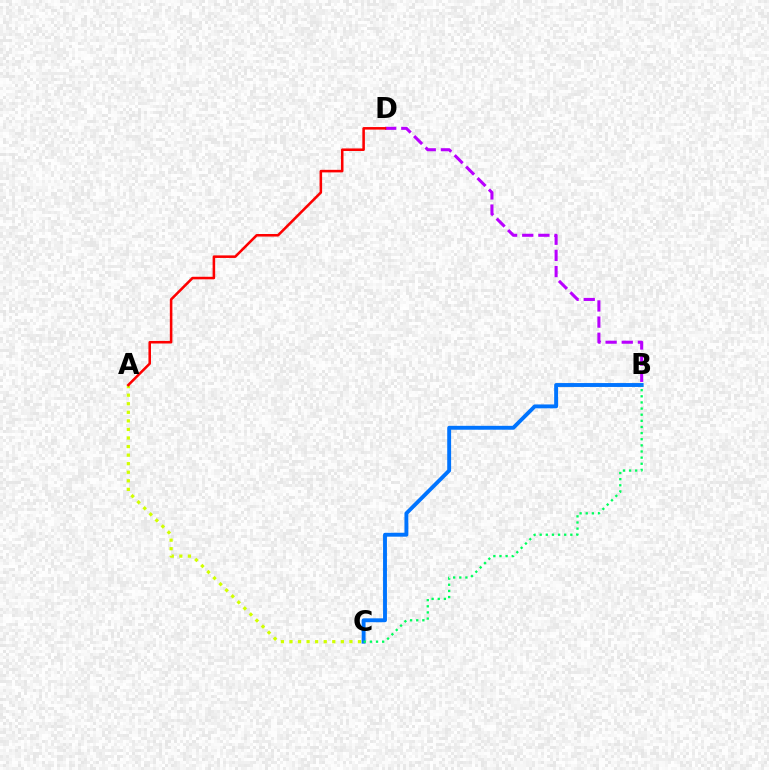{('B', 'D'): [{'color': '#b900ff', 'line_style': 'dashed', 'thickness': 2.2}], ('A', 'C'): [{'color': '#d1ff00', 'line_style': 'dotted', 'thickness': 2.33}], ('B', 'C'): [{'color': '#0074ff', 'line_style': 'solid', 'thickness': 2.8}, {'color': '#00ff5c', 'line_style': 'dotted', 'thickness': 1.67}], ('A', 'D'): [{'color': '#ff0000', 'line_style': 'solid', 'thickness': 1.84}]}